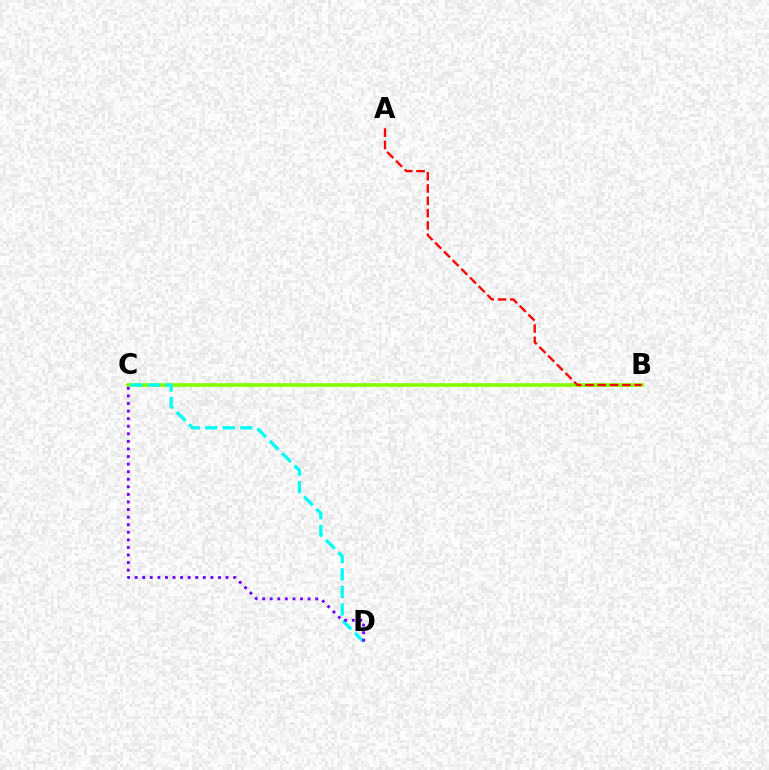{('B', 'C'): [{'color': '#84ff00', 'line_style': 'solid', 'thickness': 2.62}], ('C', 'D'): [{'color': '#00fff6', 'line_style': 'dashed', 'thickness': 2.38}, {'color': '#7200ff', 'line_style': 'dotted', 'thickness': 2.06}], ('A', 'B'): [{'color': '#ff0000', 'line_style': 'dashed', 'thickness': 1.67}]}